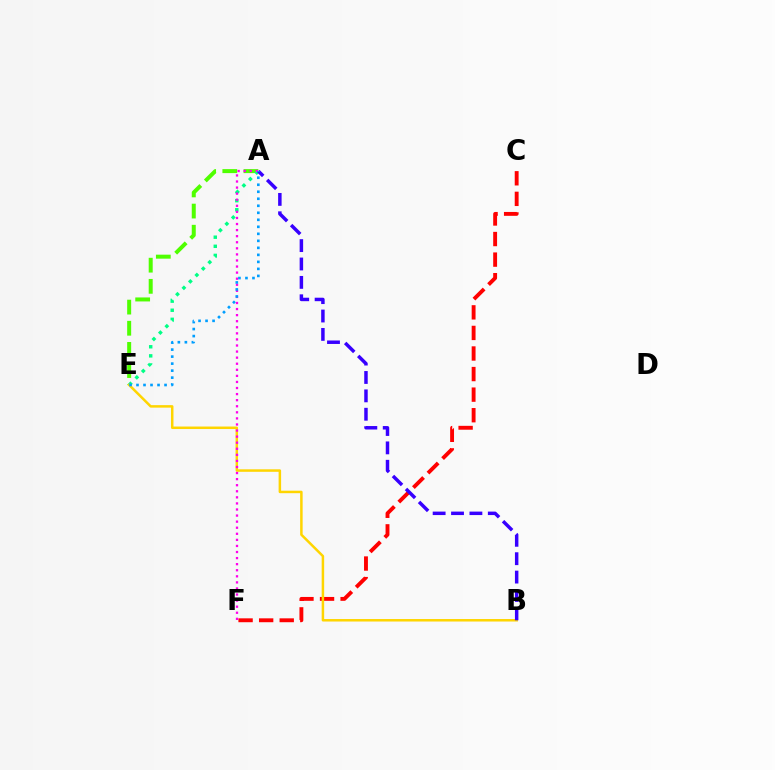{('A', 'E'): [{'color': '#4fff00', 'line_style': 'dashed', 'thickness': 2.87}, {'color': '#00ff86', 'line_style': 'dotted', 'thickness': 2.47}, {'color': '#009eff', 'line_style': 'dotted', 'thickness': 1.91}], ('C', 'F'): [{'color': '#ff0000', 'line_style': 'dashed', 'thickness': 2.79}], ('B', 'E'): [{'color': '#ffd500', 'line_style': 'solid', 'thickness': 1.8}], ('A', 'B'): [{'color': '#3700ff', 'line_style': 'dashed', 'thickness': 2.5}], ('A', 'F'): [{'color': '#ff00ed', 'line_style': 'dotted', 'thickness': 1.65}]}